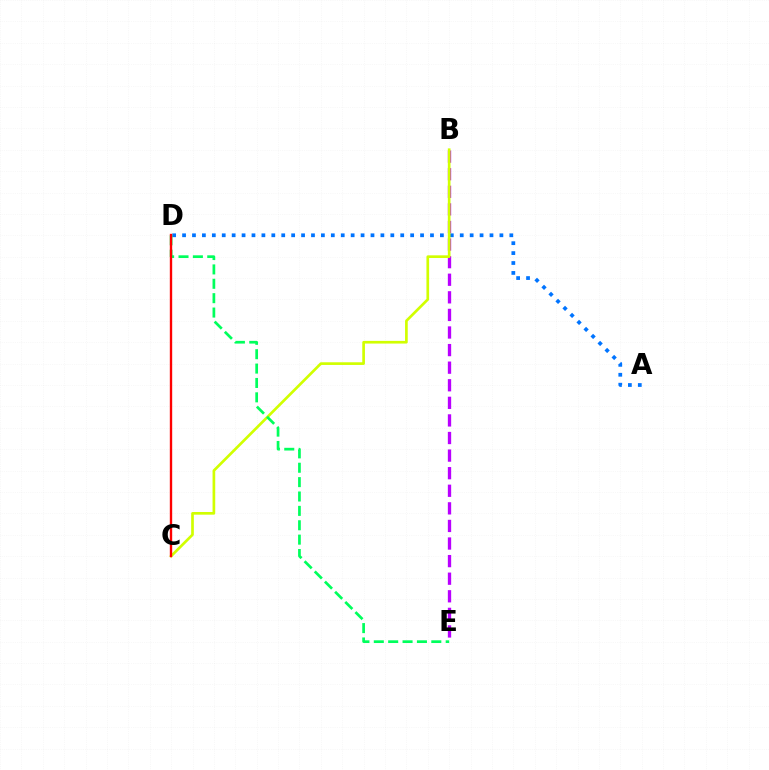{('A', 'D'): [{'color': '#0074ff', 'line_style': 'dotted', 'thickness': 2.69}], ('B', 'E'): [{'color': '#b900ff', 'line_style': 'dashed', 'thickness': 2.39}], ('B', 'C'): [{'color': '#d1ff00', 'line_style': 'solid', 'thickness': 1.93}], ('D', 'E'): [{'color': '#00ff5c', 'line_style': 'dashed', 'thickness': 1.95}], ('C', 'D'): [{'color': '#ff0000', 'line_style': 'solid', 'thickness': 1.7}]}